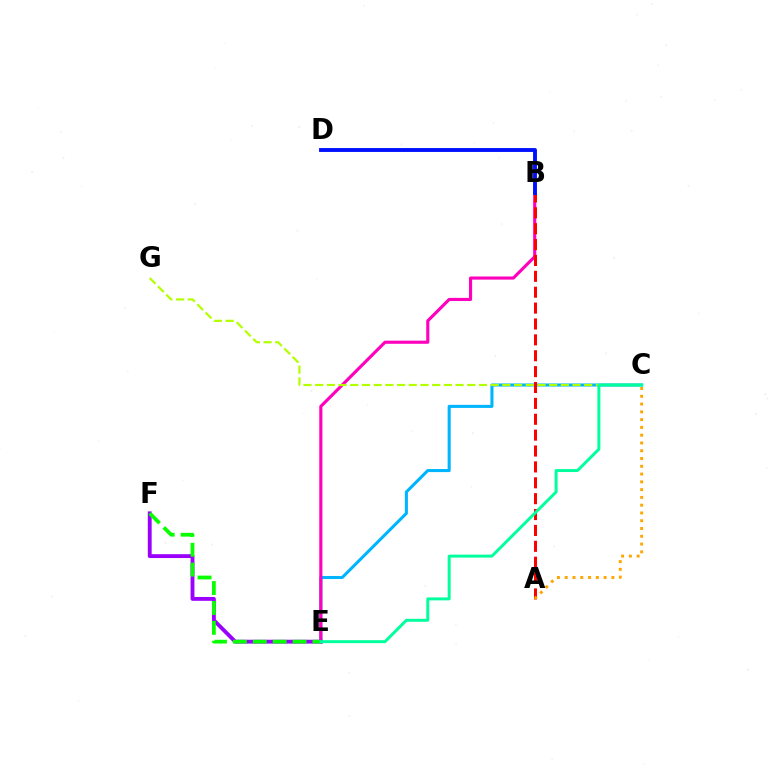{('C', 'E'): [{'color': '#00b5ff', 'line_style': 'solid', 'thickness': 2.2}, {'color': '#00ff9d', 'line_style': 'solid', 'thickness': 2.13}], ('B', 'E'): [{'color': '#ff00bd', 'line_style': 'solid', 'thickness': 2.25}], ('E', 'F'): [{'color': '#9b00ff', 'line_style': 'solid', 'thickness': 2.78}, {'color': '#08ff00', 'line_style': 'dashed', 'thickness': 2.7}], ('A', 'B'): [{'color': '#ff0000', 'line_style': 'dashed', 'thickness': 2.16}], ('B', 'D'): [{'color': '#0010ff', 'line_style': 'solid', 'thickness': 2.79}], ('C', 'G'): [{'color': '#b3ff00', 'line_style': 'dashed', 'thickness': 1.59}], ('A', 'C'): [{'color': '#ffa500', 'line_style': 'dotted', 'thickness': 2.11}]}